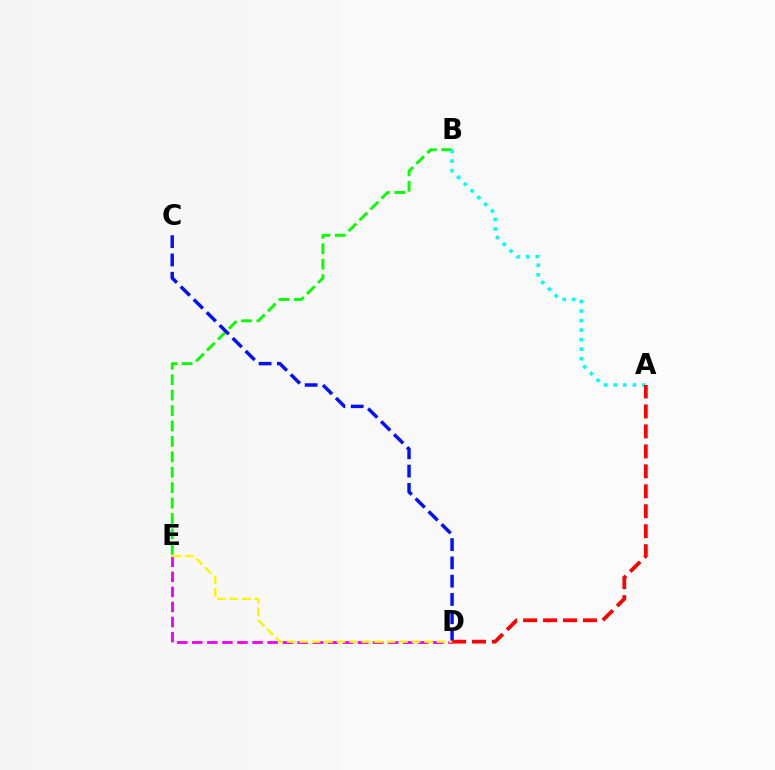{('B', 'E'): [{'color': '#08ff00', 'line_style': 'dashed', 'thickness': 2.1}], ('A', 'B'): [{'color': '#00fff6', 'line_style': 'dotted', 'thickness': 2.59}], ('C', 'D'): [{'color': '#0010ff', 'line_style': 'dashed', 'thickness': 2.48}], ('D', 'E'): [{'color': '#ee00ff', 'line_style': 'dashed', 'thickness': 2.05}, {'color': '#fcf500', 'line_style': 'dashed', 'thickness': 1.7}], ('A', 'D'): [{'color': '#ff0000', 'line_style': 'dashed', 'thickness': 2.71}]}